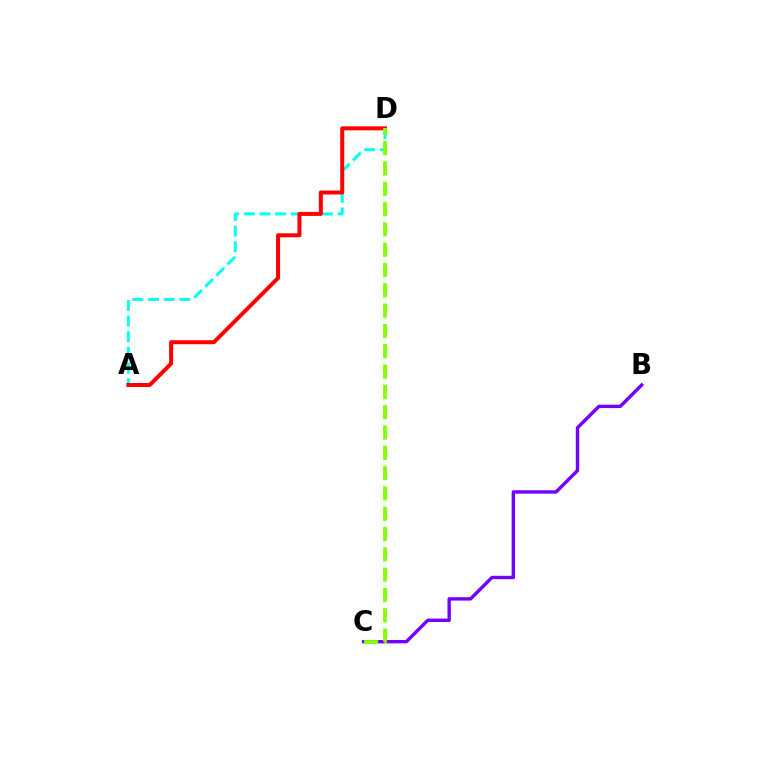{('A', 'D'): [{'color': '#00fff6', 'line_style': 'dashed', 'thickness': 2.12}, {'color': '#ff0000', 'line_style': 'solid', 'thickness': 2.88}], ('B', 'C'): [{'color': '#7200ff', 'line_style': 'solid', 'thickness': 2.45}], ('C', 'D'): [{'color': '#84ff00', 'line_style': 'dashed', 'thickness': 2.76}]}